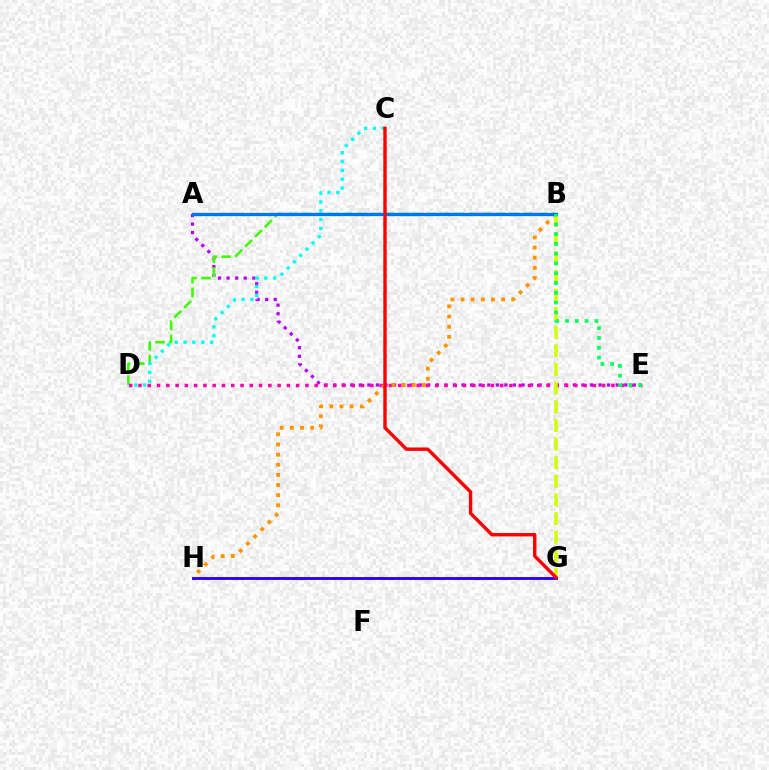{('A', 'E'): [{'color': '#b900ff', 'line_style': 'dotted', 'thickness': 2.33}], ('B', 'D'): [{'color': '#3dff00', 'line_style': 'dashed', 'thickness': 1.89}], ('D', 'E'): [{'color': '#ff00ac', 'line_style': 'dotted', 'thickness': 2.52}], ('B', 'H'): [{'color': '#ff9400', 'line_style': 'dotted', 'thickness': 2.76}], ('C', 'D'): [{'color': '#00fff6', 'line_style': 'dotted', 'thickness': 2.4}], ('B', 'G'): [{'color': '#d1ff00', 'line_style': 'dashed', 'thickness': 2.53}], ('A', 'B'): [{'color': '#0074ff', 'line_style': 'solid', 'thickness': 2.34}], ('B', 'E'): [{'color': '#00ff5c', 'line_style': 'dotted', 'thickness': 2.66}], ('G', 'H'): [{'color': '#2500ff', 'line_style': 'solid', 'thickness': 2.07}], ('C', 'G'): [{'color': '#ff0000', 'line_style': 'solid', 'thickness': 2.45}]}